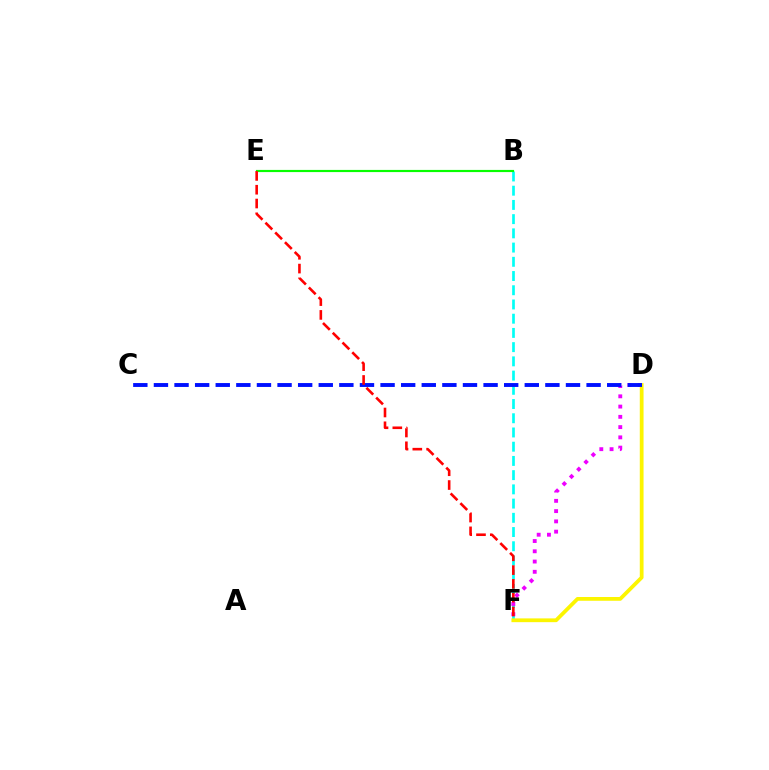{('B', 'F'): [{'color': '#00fff6', 'line_style': 'dashed', 'thickness': 1.93}], ('D', 'F'): [{'color': '#ee00ff', 'line_style': 'dotted', 'thickness': 2.79}, {'color': '#fcf500', 'line_style': 'solid', 'thickness': 2.71}], ('B', 'E'): [{'color': '#08ff00', 'line_style': 'solid', 'thickness': 1.57}], ('C', 'D'): [{'color': '#0010ff', 'line_style': 'dashed', 'thickness': 2.8}], ('E', 'F'): [{'color': '#ff0000', 'line_style': 'dashed', 'thickness': 1.87}]}